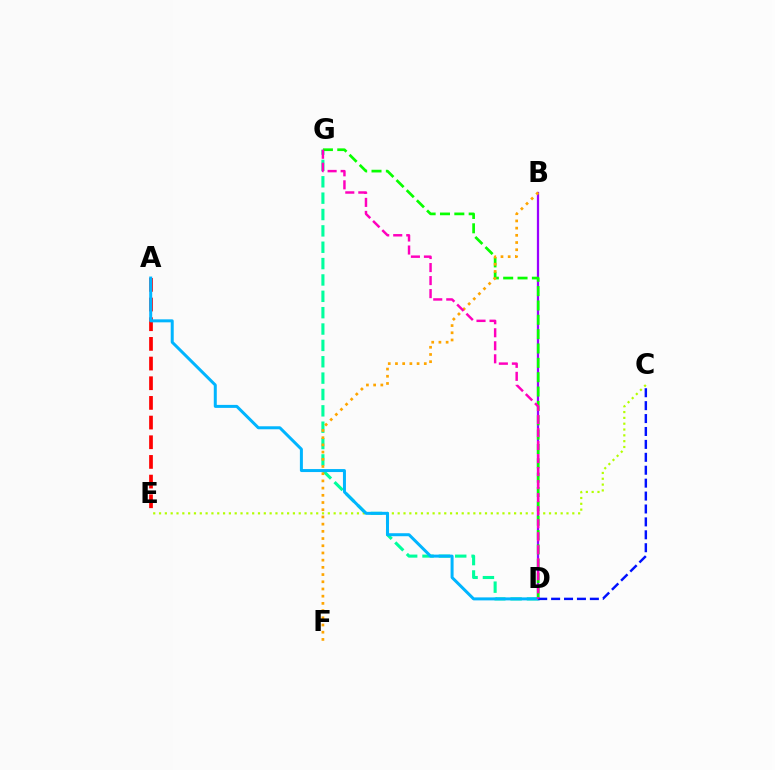{('B', 'D'): [{'color': '#9b00ff', 'line_style': 'solid', 'thickness': 1.62}], ('D', 'G'): [{'color': '#00ff9d', 'line_style': 'dashed', 'thickness': 2.22}, {'color': '#08ff00', 'line_style': 'dashed', 'thickness': 1.95}, {'color': '#ff00bd', 'line_style': 'dashed', 'thickness': 1.77}], ('B', 'F'): [{'color': '#ffa500', 'line_style': 'dotted', 'thickness': 1.96}], ('A', 'E'): [{'color': '#ff0000', 'line_style': 'dashed', 'thickness': 2.67}], ('C', 'E'): [{'color': '#b3ff00', 'line_style': 'dotted', 'thickness': 1.58}], ('A', 'D'): [{'color': '#00b5ff', 'line_style': 'solid', 'thickness': 2.16}], ('C', 'D'): [{'color': '#0010ff', 'line_style': 'dashed', 'thickness': 1.75}]}